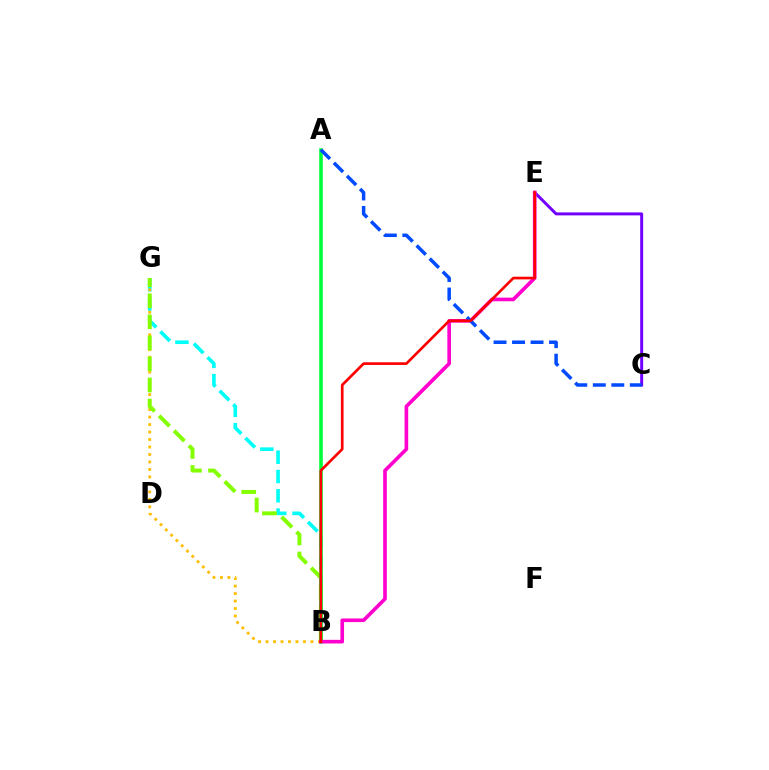{('B', 'G'): [{'color': '#00fff6', 'line_style': 'dashed', 'thickness': 2.62}, {'color': '#ffbd00', 'line_style': 'dotted', 'thickness': 2.03}, {'color': '#84ff00', 'line_style': 'dashed', 'thickness': 2.86}], ('C', 'E'): [{'color': '#7200ff', 'line_style': 'solid', 'thickness': 2.14}], ('A', 'B'): [{'color': '#00ff39', 'line_style': 'solid', 'thickness': 2.58}], ('B', 'E'): [{'color': '#ff00cf', 'line_style': 'solid', 'thickness': 2.61}, {'color': '#ff0000', 'line_style': 'solid', 'thickness': 1.92}], ('A', 'C'): [{'color': '#004bff', 'line_style': 'dashed', 'thickness': 2.51}]}